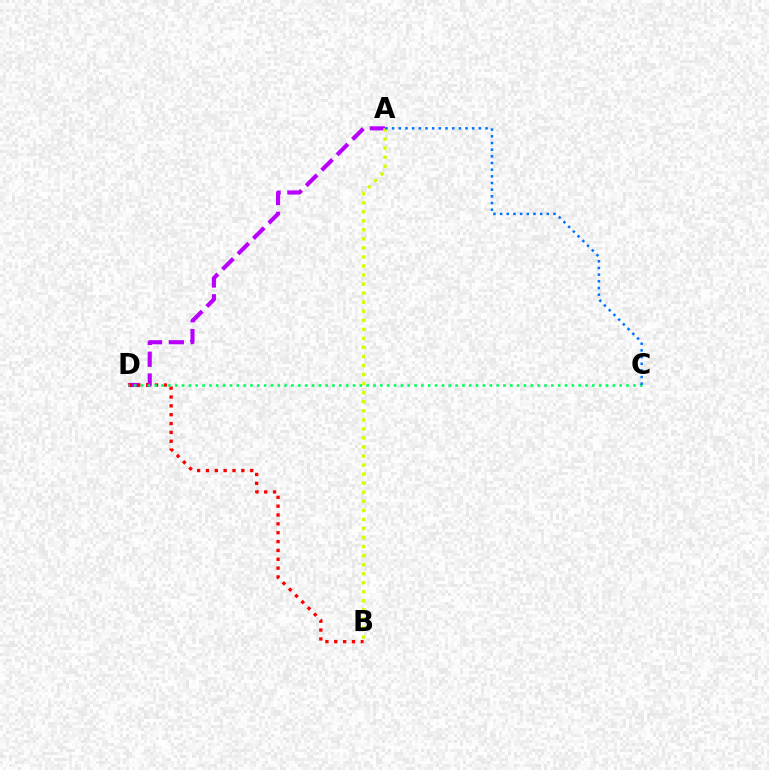{('A', 'D'): [{'color': '#b900ff', 'line_style': 'dashed', 'thickness': 2.96}], ('B', 'D'): [{'color': '#ff0000', 'line_style': 'dotted', 'thickness': 2.4}], ('C', 'D'): [{'color': '#00ff5c', 'line_style': 'dotted', 'thickness': 1.86}], ('A', 'B'): [{'color': '#d1ff00', 'line_style': 'dotted', 'thickness': 2.46}], ('A', 'C'): [{'color': '#0074ff', 'line_style': 'dotted', 'thickness': 1.81}]}